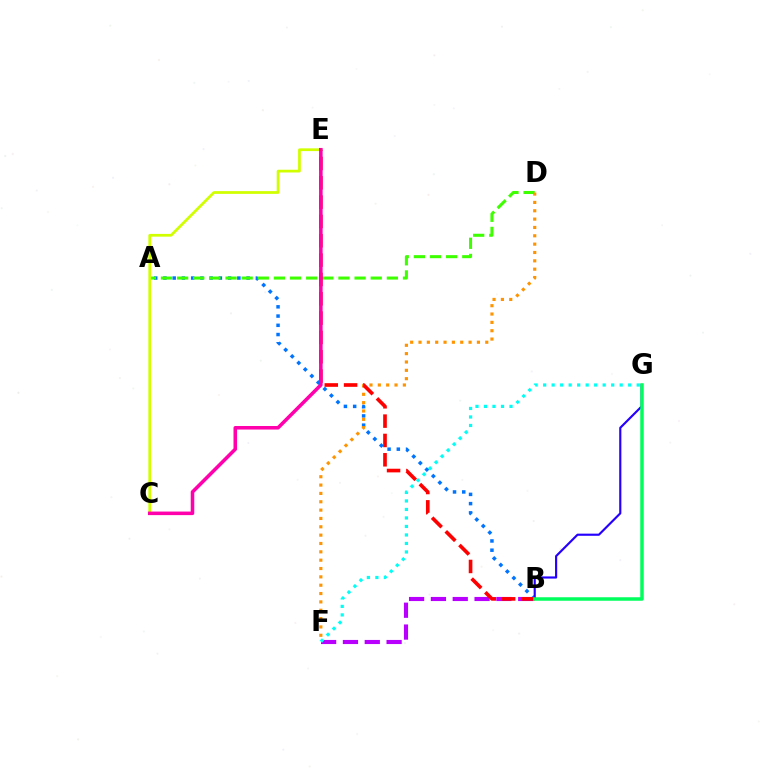{('A', 'B'): [{'color': '#0074ff', 'line_style': 'dotted', 'thickness': 2.51}], ('B', 'F'): [{'color': '#b900ff', 'line_style': 'dashed', 'thickness': 2.97}], ('A', 'D'): [{'color': '#3dff00', 'line_style': 'dashed', 'thickness': 2.19}], ('D', 'F'): [{'color': '#ff9400', 'line_style': 'dotted', 'thickness': 2.27}], ('B', 'G'): [{'color': '#2500ff', 'line_style': 'solid', 'thickness': 1.55}, {'color': '#00ff5c', 'line_style': 'solid', 'thickness': 2.52}], ('B', 'E'): [{'color': '#ff0000', 'line_style': 'dashed', 'thickness': 2.63}], ('C', 'E'): [{'color': '#d1ff00', 'line_style': 'solid', 'thickness': 1.97}, {'color': '#ff00ac', 'line_style': 'solid', 'thickness': 2.56}], ('F', 'G'): [{'color': '#00fff6', 'line_style': 'dotted', 'thickness': 2.31}]}